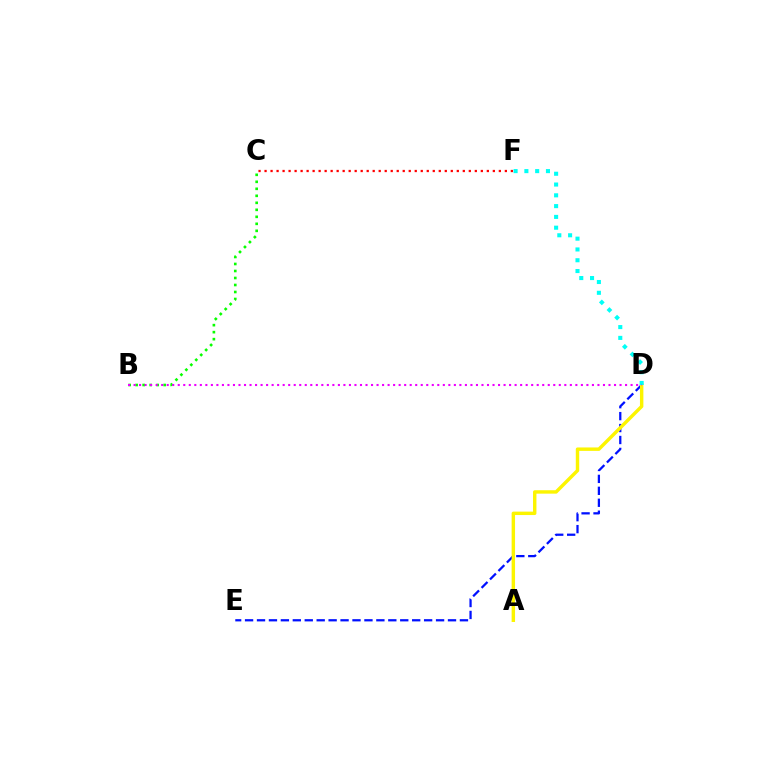{('D', 'E'): [{'color': '#0010ff', 'line_style': 'dashed', 'thickness': 1.62}], ('C', 'F'): [{'color': '#ff0000', 'line_style': 'dotted', 'thickness': 1.63}], ('B', 'C'): [{'color': '#08ff00', 'line_style': 'dotted', 'thickness': 1.9}], ('A', 'D'): [{'color': '#fcf500', 'line_style': 'solid', 'thickness': 2.46}], ('D', 'F'): [{'color': '#00fff6', 'line_style': 'dotted', 'thickness': 2.93}], ('B', 'D'): [{'color': '#ee00ff', 'line_style': 'dotted', 'thickness': 1.5}]}